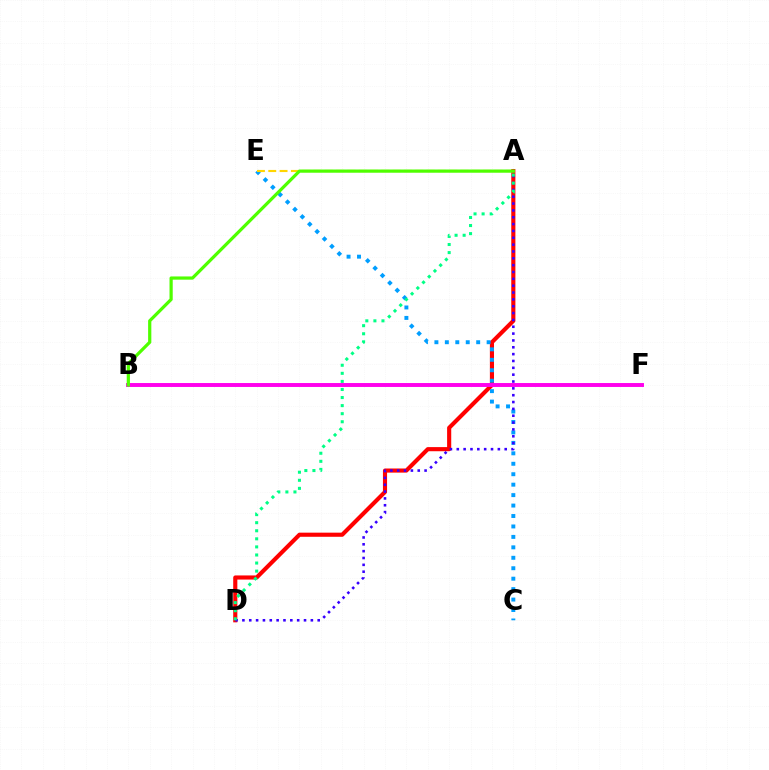{('A', 'D'): [{'color': '#ff0000', 'line_style': 'solid', 'thickness': 2.97}, {'color': '#3700ff', 'line_style': 'dotted', 'thickness': 1.86}, {'color': '#00ff86', 'line_style': 'dotted', 'thickness': 2.19}], ('C', 'E'): [{'color': '#009eff', 'line_style': 'dotted', 'thickness': 2.84}], ('A', 'E'): [{'color': '#ffd500', 'line_style': 'dashed', 'thickness': 1.54}], ('B', 'F'): [{'color': '#ff00ed', 'line_style': 'solid', 'thickness': 2.83}], ('A', 'B'): [{'color': '#4fff00', 'line_style': 'solid', 'thickness': 2.32}]}